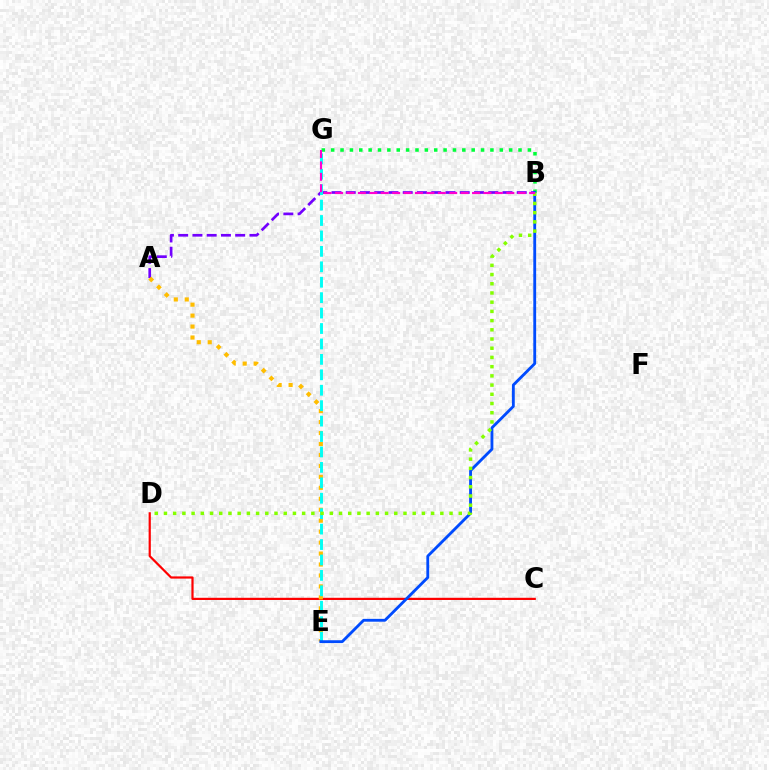{('B', 'G'): [{'color': '#00ff39', 'line_style': 'dotted', 'thickness': 2.55}, {'color': '#ff00cf', 'line_style': 'dashed', 'thickness': 1.55}], ('A', 'B'): [{'color': '#7200ff', 'line_style': 'dashed', 'thickness': 1.94}], ('C', 'D'): [{'color': '#ff0000', 'line_style': 'solid', 'thickness': 1.59}], ('A', 'E'): [{'color': '#ffbd00', 'line_style': 'dotted', 'thickness': 2.98}], ('E', 'G'): [{'color': '#00fff6', 'line_style': 'dashed', 'thickness': 2.1}], ('B', 'E'): [{'color': '#004bff', 'line_style': 'solid', 'thickness': 2.04}], ('B', 'D'): [{'color': '#84ff00', 'line_style': 'dotted', 'thickness': 2.5}]}